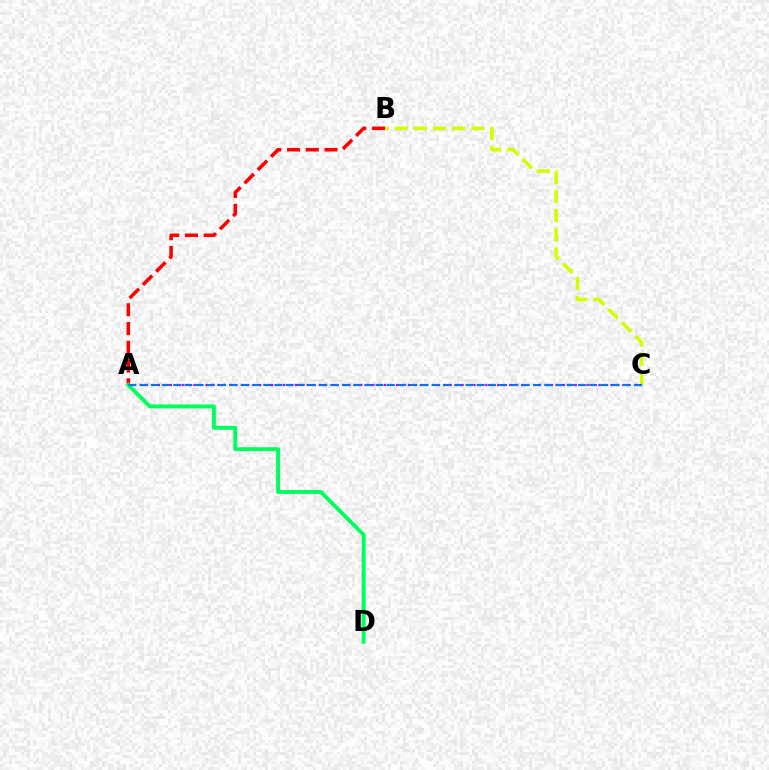{('A', 'C'): [{'color': '#b900ff', 'line_style': 'dotted', 'thickness': 1.62}, {'color': '#0074ff', 'line_style': 'dashed', 'thickness': 1.53}], ('A', 'B'): [{'color': '#ff0000', 'line_style': 'dashed', 'thickness': 2.55}], ('B', 'C'): [{'color': '#d1ff00', 'line_style': 'dashed', 'thickness': 2.6}], ('A', 'D'): [{'color': '#00ff5c', 'line_style': 'solid', 'thickness': 2.81}]}